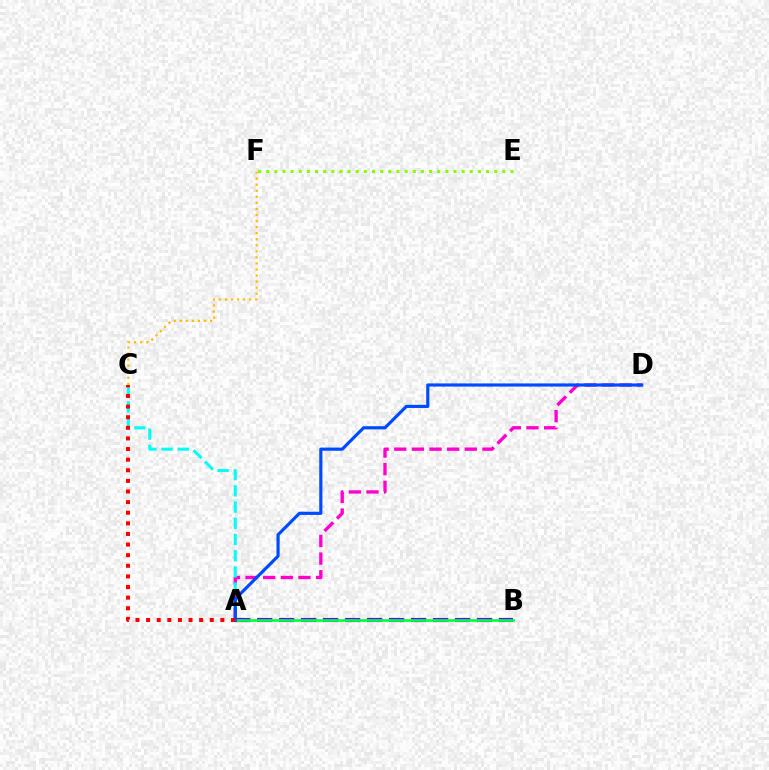{('A', 'D'): [{'color': '#ff00cf', 'line_style': 'dashed', 'thickness': 2.4}, {'color': '#004bff', 'line_style': 'solid', 'thickness': 2.28}], ('A', 'C'): [{'color': '#00fff6', 'line_style': 'dashed', 'thickness': 2.2}, {'color': '#ff0000', 'line_style': 'dotted', 'thickness': 2.88}], ('A', 'B'): [{'color': '#7200ff', 'line_style': 'dashed', 'thickness': 2.99}, {'color': '#00ff39', 'line_style': 'solid', 'thickness': 1.93}], ('C', 'F'): [{'color': '#ffbd00', 'line_style': 'dotted', 'thickness': 1.65}], ('E', 'F'): [{'color': '#84ff00', 'line_style': 'dotted', 'thickness': 2.21}]}